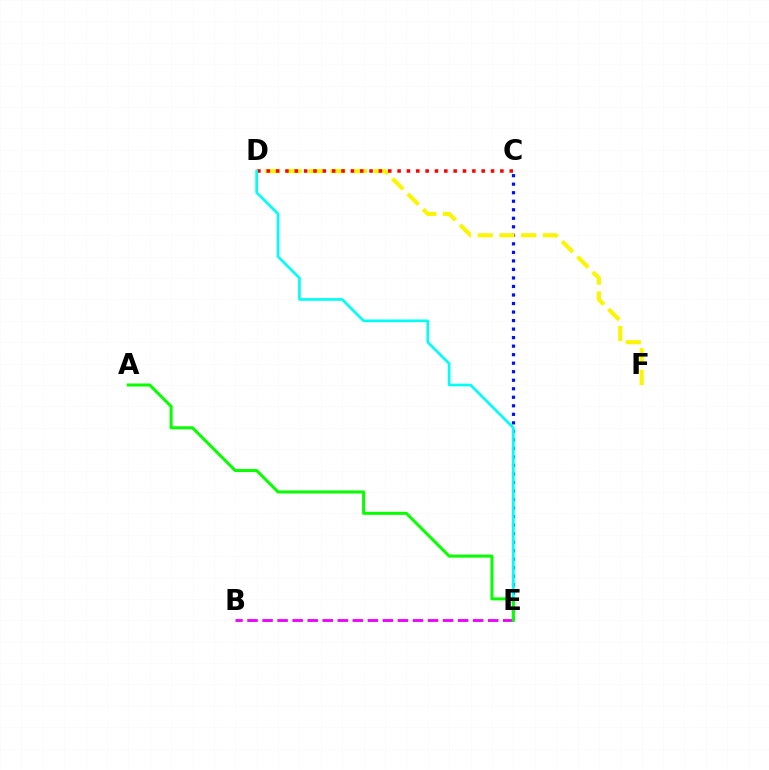{('C', 'E'): [{'color': '#0010ff', 'line_style': 'dotted', 'thickness': 2.32}], ('D', 'F'): [{'color': '#fcf500', 'line_style': 'dashed', 'thickness': 2.95}], ('C', 'D'): [{'color': '#ff0000', 'line_style': 'dotted', 'thickness': 2.54}], ('D', 'E'): [{'color': '#00fff6', 'line_style': 'solid', 'thickness': 1.93}], ('B', 'E'): [{'color': '#ee00ff', 'line_style': 'dashed', 'thickness': 2.04}], ('A', 'E'): [{'color': '#08ff00', 'line_style': 'solid', 'thickness': 2.18}]}